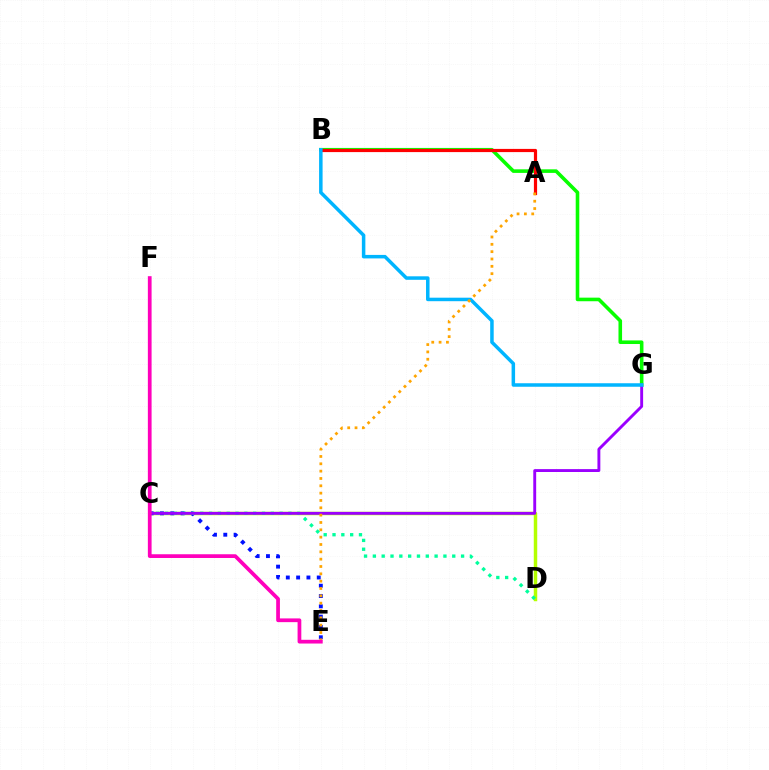{('C', 'D'): [{'color': '#b3ff00', 'line_style': 'solid', 'thickness': 2.5}, {'color': '#00ff9d', 'line_style': 'dotted', 'thickness': 2.4}], ('B', 'G'): [{'color': '#08ff00', 'line_style': 'solid', 'thickness': 2.58}, {'color': '#00b5ff', 'line_style': 'solid', 'thickness': 2.52}], ('C', 'E'): [{'color': '#0010ff', 'line_style': 'dotted', 'thickness': 2.8}], ('A', 'B'): [{'color': '#ff0000', 'line_style': 'solid', 'thickness': 2.3}], ('C', 'G'): [{'color': '#9b00ff', 'line_style': 'solid', 'thickness': 2.08}], ('A', 'E'): [{'color': '#ffa500', 'line_style': 'dotted', 'thickness': 1.99}], ('E', 'F'): [{'color': '#ff00bd', 'line_style': 'solid', 'thickness': 2.69}]}